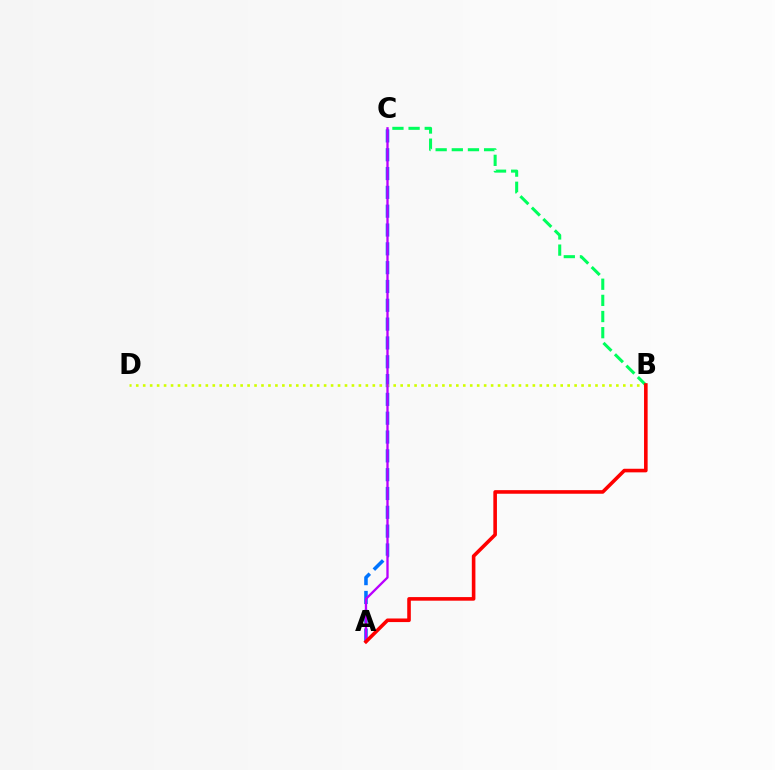{('A', 'C'): [{'color': '#0074ff', 'line_style': 'dashed', 'thickness': 2.56}, {'color': '#b900ff', 'line_style': 'solid', 'thickness': 1.67}], ('B', 'D'): [{'color': '#d1ff00', 'line_style': 'dotted', 'thickness': 1.89}], ('B', 'C'): [{'color': '#00ff5c', 'line_style': 'dashed', 'thickness': 2.19}], ('A', 'B'): [{'color': '#ff0000', 'line_style': 'solid', 'thickness': 2.59}]}